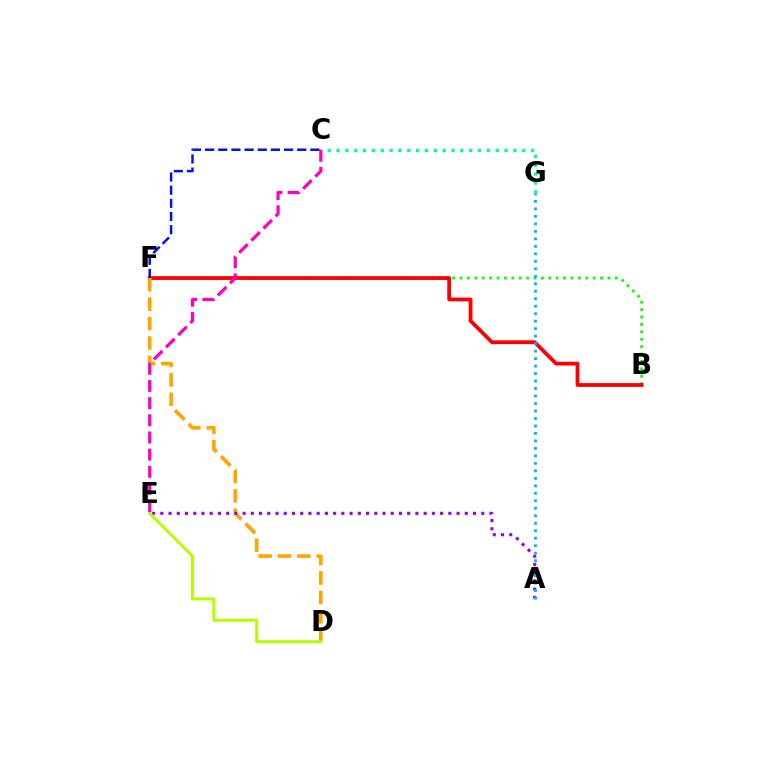{('B', 'F'): [{'color': '#08ff00', 'line_style': 'dotted', 'thickness': 2.01}, {'color': '#ff0000', 'line_style': 'solid', 'thickness': 2.73}], ('C', 'G'): [{'color': '#00ff9d', 'line_style': 'dotted', 'thickness': 2.4}], ('D', 'F'): [{'color': '#ffa500', 'line_style': 'dashed', 'thickness': 2.63}], ('C', 'F'): [{'color': '#0010ff', 'line_style': 'dashed', 'thickness': 1.79}], ('A', 'E'): [{'color': '#9b00ff', 'line_style': 'dotted', 'thickness': 2.24}], ('D', 'E'): [{'color': '#b3ff00', 'line_style': 'solid', 'thickness': 2.15}], ('C', 'E'): [{'color': '#ff00bd', 'line_style': 'dashed', 'thickness': 2.33}], ('A', 'G'): [{'color': '#00b5ff', 'line_style': 'dotted', 'thickness': 2.03}]}